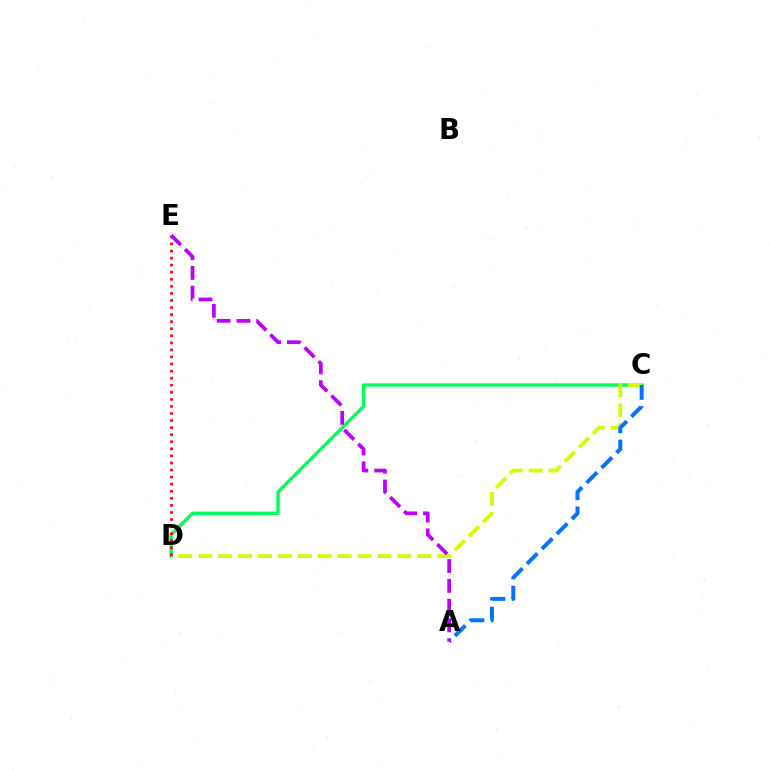{('C', 'D'): [{'color': '#00ff5c', 'line_style': 'solid', 'thickness': 2.44}, {'color': '#d1ff00', 'line_style': 'dashed', 'thickness': 2.71}], ('A', 'C'): [{'color': '#0074ff', 'line_style': 'dashed', 'thickness': 2.87}], ('D', 'E'): [{'color': '#ff0000', 'line_style': 'dotted', 'thickness': 1.92}], ('A', 'E'): [{'color': '#b900ff', 'line_style': 'dashed', 'thickness': 2.69}]}